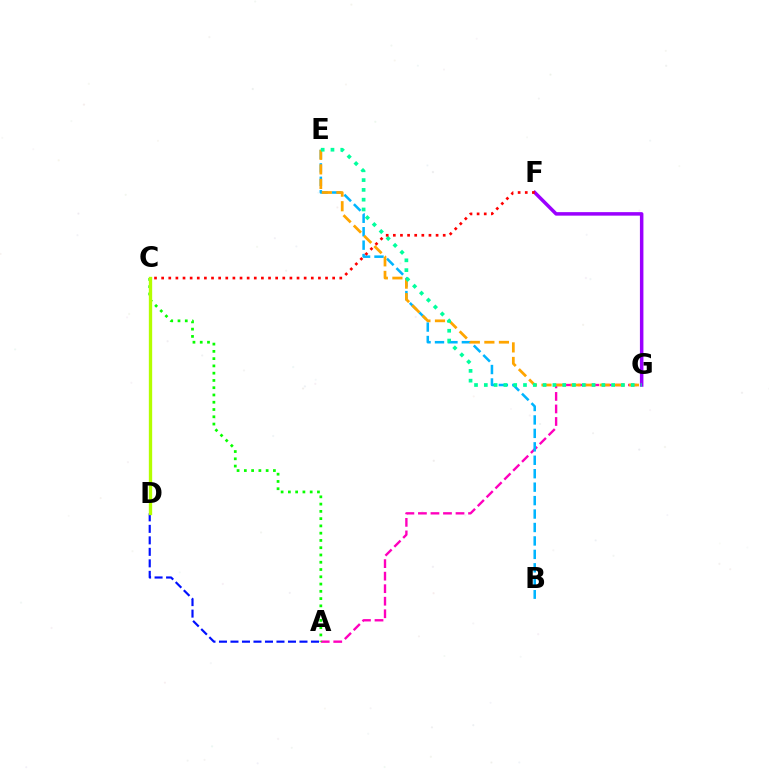{('A', 'G'): [{'color': '#ff00bd', 'line_style': 'dashed', 'thickness': 1.7}], ('F', 'G'): [{'color': '#9b00ff', 'line_style': 'solid', 'thickness': 2.52}], ('B', 'E'): [{'color': '#00b5ff', 'line_style': 'dashed', 'thickness': 1.83}], ('A', 'C'): [{'color': '#08ff00', 'line_style': 'dotted', 'thickness': 1.97}], ('E', 'G'): [{'color': '#ffa500', 'line_style': 'dashed', 'thickness': 1.98}, {'color': '#00ff9d', 'line_style': 'dotted', 'thickness': 2.66}], ('A', 'D'): [{'color': '#0010ff', 'line_style': 'dashed', 'thickness': 1.56}], ('C', 'D'): [{'color': '#b3ff00', 'line_style': 'solid', 'thickness': 2.4}], ('C', 'F'): [{'color': '#ff0000', 'line_style': 'dotted', 'thickness': 1.94}]}